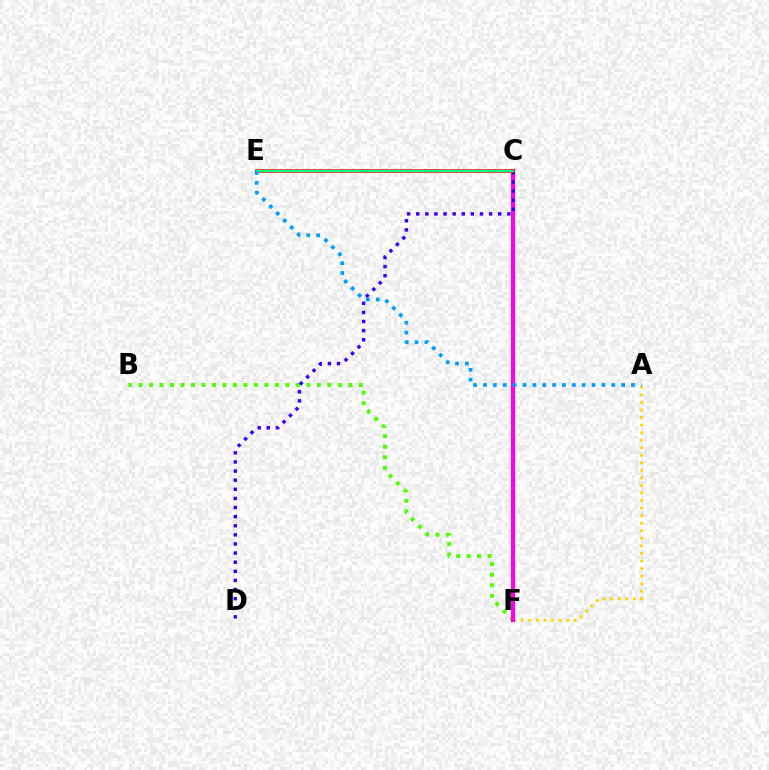{('B', 'F'): [{'color': '#4fff00', 'line_style': 'dotted', 'thickness': 2.85}], ('A', 'F'): [{'color': '#ffd500', 'line_style': 'dotted', 'thickness': 2.05}], ('C', 'F'): [{'color': '#ff00ed', 'line_style': 'solid', 'thickness': 2.99}], ('C', 'D'): [{'color': '#3700ff', 'line_style': 'dotted', 'thickness': 2.48}], ('C', 'E'): [{'color': '#ff0000', 'line_style': 'solid', 'thickness': 2.56}, {'color': '#00ff86', 'line_style': 'solid', 'thickness': 1.63}], ('A', 'E'): [{'color': '#009eff', 'line_style': 'dotted', 'thickness': 2.68}]}